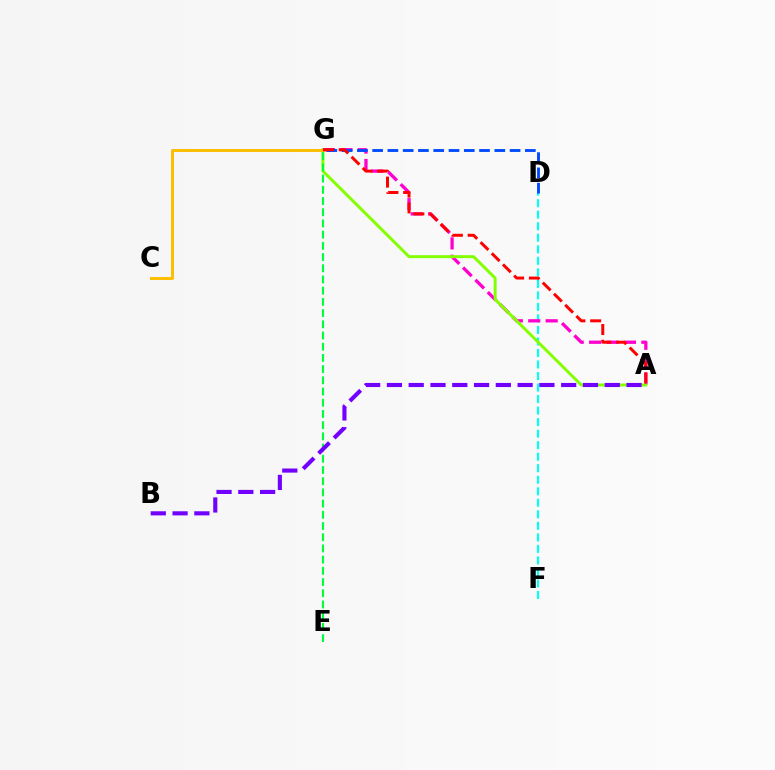{('D', 'F'): [{'color': '#00fff6', 'line_style': 'dashed', 'thickness': 1.57}], ('A', 'G'): [{'color': '#ff00cf', 'line_style': 'dashed', 'thickness': 2.37}, {'color': '#84ff00', 'line_style': 'solid', 'thickness': 2.14}, {'color': '#ff0000', 'line_style': 'dashed', 'thickness': 2.14}], ('E', 'G'): [{'color': '#00ff39', 'line_style': 'dashed', 'thickness': 1.52}], ('C', 'G'): [{'color': '#ffbd00', 'line_style': 'solid', 'thickness': 2.13}], ('D', 'G'): [{'color': '#004bff', 'line_style': 'dashed', 'thickness': 2.07}], ('A', 'B'): [{'color': '#7200ff', 'line_style': 'dashed', 'thickness': 2.96}]}